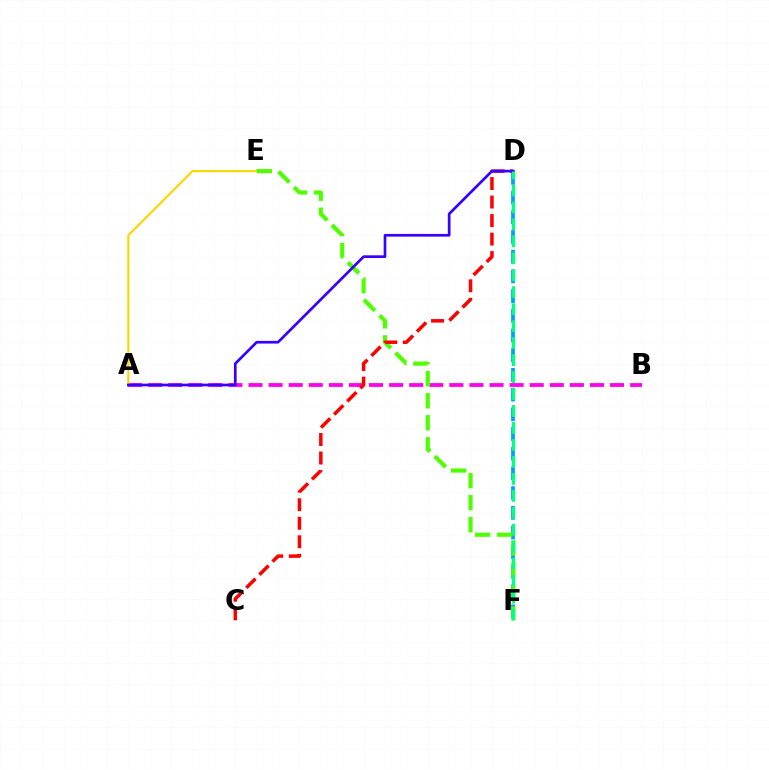{('A', 'B'): [{'color': '#ff00ed', 'line_style': 'dashed', 'thickness': 2.73}], ('D', 'F'): [{'color': '#009eff', 'line_style': 'dashed', 'thickness': 2.68}, {'color': '#00ff86', 'line_style': 'dashed', 'thickness': 2.3}], ('A', 'E'): [{'color': '#ffd500', 'line_style': 'solid', 'thickness': 1.54}], ('E', 'F'): [{'color': '#4fff00', 'line_style': 'dashed', 'thickness': 2.99}], ('C', 'D'): [{'color': '#ff0000', 'line_style': 'dashed', 'thickness': 2.52}], ('A', 'D'): [{'color': '#3700ff', 'line_style': 'solid', 'thickness': 1.94}]}